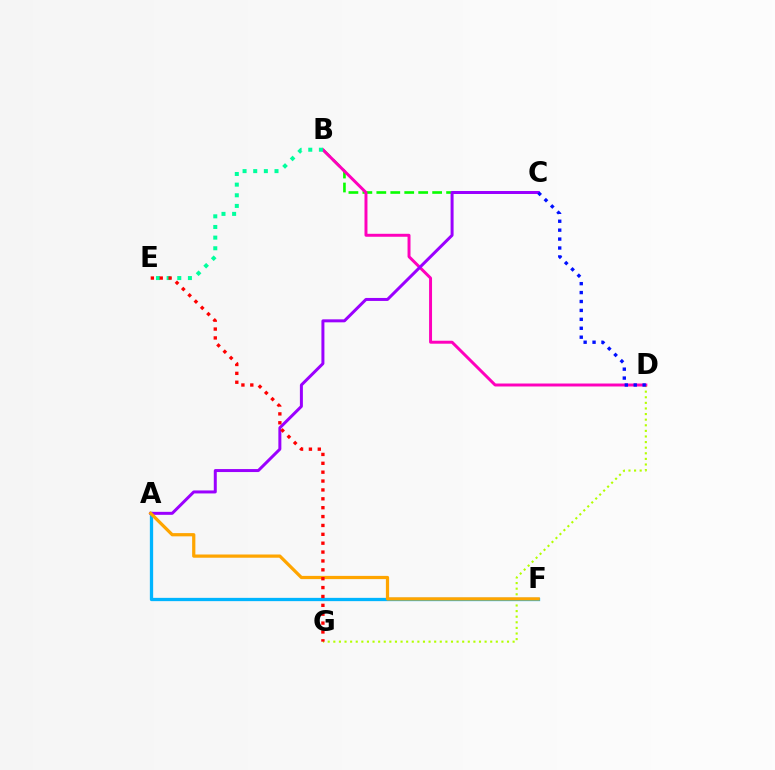{('D', 'G'): [{'color': '#b3ff00', 'line_style': 'dotted', 'thickness': 1.52}], ('B', 'C'): [{'color': '#08ff00', 'line_style': 'dashed', 'thickness': 1.9}], ('A', 'F'): [{'color': '#00b5ff', 'line_style': 'solid', 'thickness': 2.36}, {'color': '#ffa500', 'line_style': 'solid', 'thickness': 2.32}], ('B', 'D'): [{'color': '#ff00bd', 'line_style': 'solid', 'thickness': 2.13}], ('A', 'C'): [{'color': '#9b00ff', 'line_style': 'solid', 'thickness': 2.15}], ('B', 'E'): [{'color': '#00ff9d', 'line_style': 'dotted', 'thickness': 2.89}], ('C', 'D'): [{'color': '#0010ff', 'line_style': 'dotted', 'thickness': 2.42}], ('E', 'G'): [{'color': '#ff0000', 'line_style': 'dotted', 'thickness': 2.41}]}